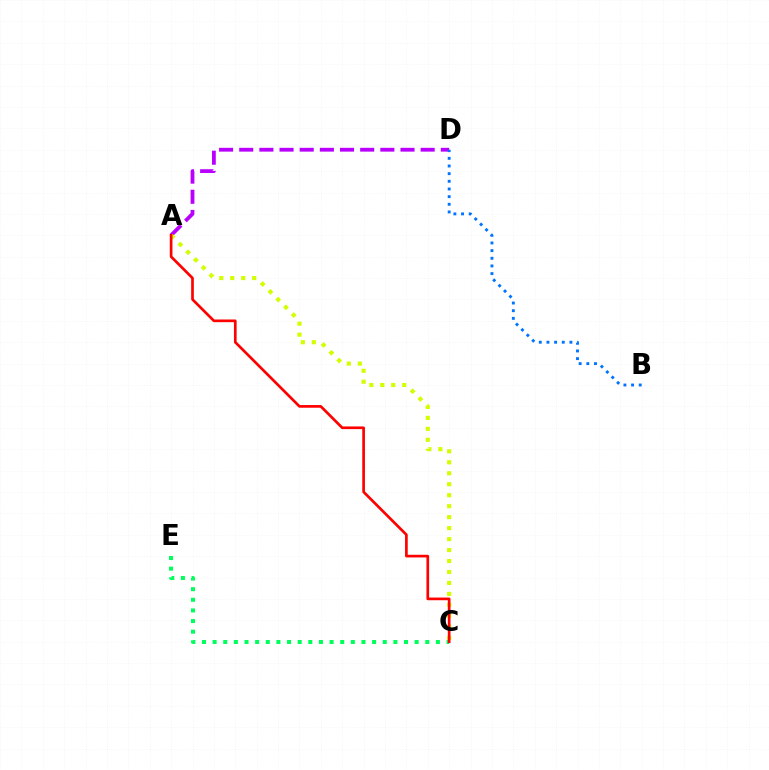{('A', 'D'): [{'color': '#b900ff', 'line_style': 'dashed', 'thickness': 2.74}], ('A', 'C'): [{'color': '#d1ff00', 'line_style': 'dotted', 'thickness': 2.98}, {'color': '#ff0000', 'line_style': 'solid', 'thickness': 1.93}], ('C', 'E'): [{'color': '#00ff5c', 'line_style': 'dotted', 'thickness': 2.89}], ('B', 'D'): [{'color': '#0074ff', 'line_style': 'dotted', 'thickness': 2.08}]}